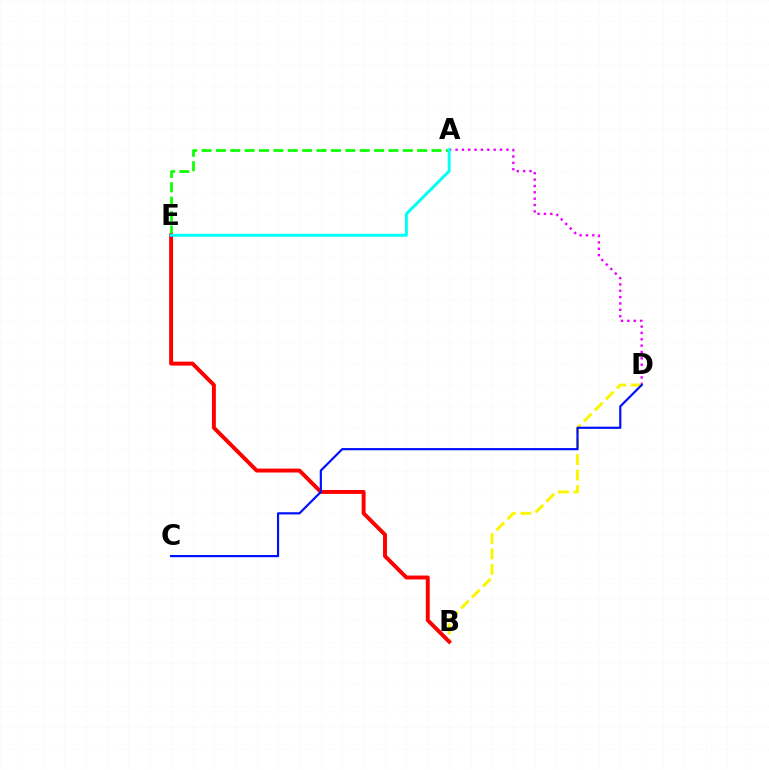{('A', 'D'): [{'color': '#ee00ff', 'line_style': 'dotted', 'thickness': 1.73}], ('A', 'E'): [{'color': '#08ff00', 'line_style': 'dashed', 'thickness': 1.95}, {'color': '#00fff6', 'line_style': 'solid', 'thickness': 2.11}], ('B', 'D'): [{'color': '#fcf500', 'line_style': 'dashed', 'thickness': 2.1}], ('B', 'E'): [{'color': '#ff0000', 'line_style': 'solid', 'thickness': 2.83}], ('C', 'D'): [{'color': '#0010ff', 'line_style': 'solid', 'thickness': 1.57}]}